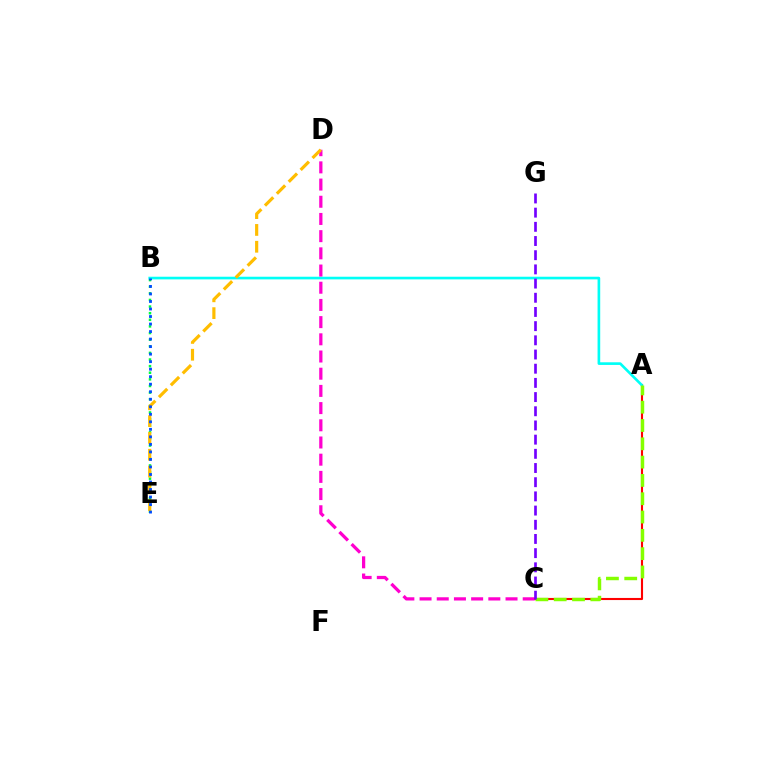{('B', 'E'): [{'color': '#00ff39', 'line_style': 'dotted', 'thickness': 1.8}, {'color': '#004bff', 'line_style': 'dotted', 'thickness': 2.04}], ('A', 'C'): [{'color': '#ff0000', 'line_style': 'solid', 'thickness': 1.52}, {'color': '#84ff00', 'line_style': 'dashed', 'thickness': 2.49}], ('A', 'B'): [{'color': '#00fff6', 'line_style': 'solid', 'thickness': 1.91}], ('C', 'D'): [{'color': '#ff00cf', 'line_style': 'dashed', 'thickness': 2.34}], ('D', 'E'): [{'color': '#ffbd00', 'line_style': 'dashed', 'thickness': 2.28}], ('C', 'G'): [{'color': '#7200ff', 'line_style': 'dashed', 'thickness': 1.93}]}